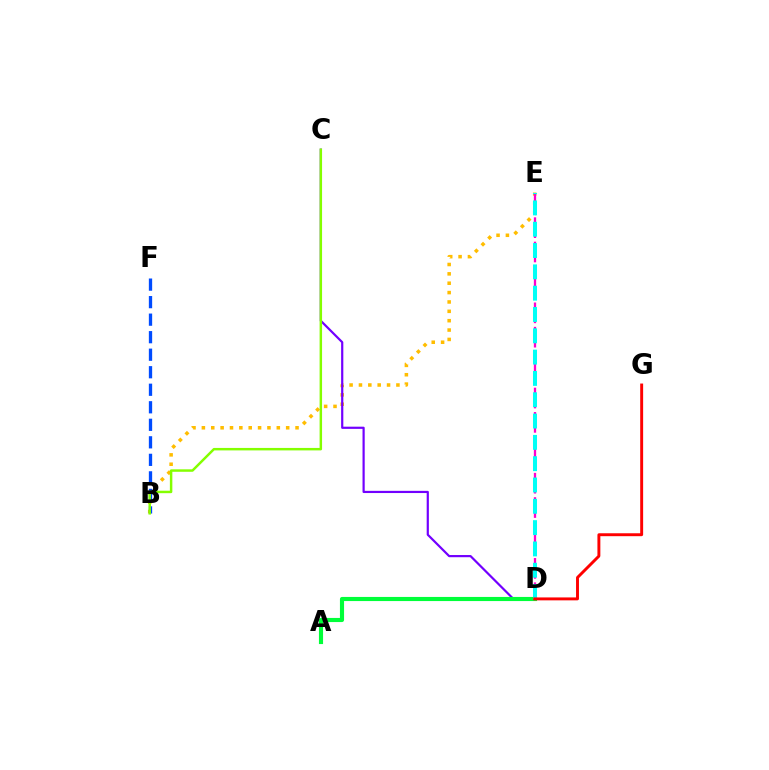{('B', 'E'): [{'color': '#ffbd00', 'line_style': 'dotted', 'thickness': 2.54}], ('D', 'E'): [{'color': '#ff00cf', 'line_style': 'dashed', 'thickness': 1.65}, {'color': '#00fff6', 'line_style': 'dashed', 'thickness': 2.9}], ('C', 'D'): [{'color': '#7200ff', 'line_style': 'solid', 'thickness': 1.58}], ('B', 'F'): [{'color': '#004bff', 'line_style': 'dashed', 'thickness': 2.38}], ('A', 'D'): [{'color': '#00ff39', 'line_style': 'solid', 'thickness': 2.97}], ('B', 'C'): [{'color': '#84ff00', 'line_style': 'solid', 'thickness': 1.78}], ('D', 'G'): [{'color': '#ff0000', 'line_style': 'solid', 'thickness': 2.11}]}